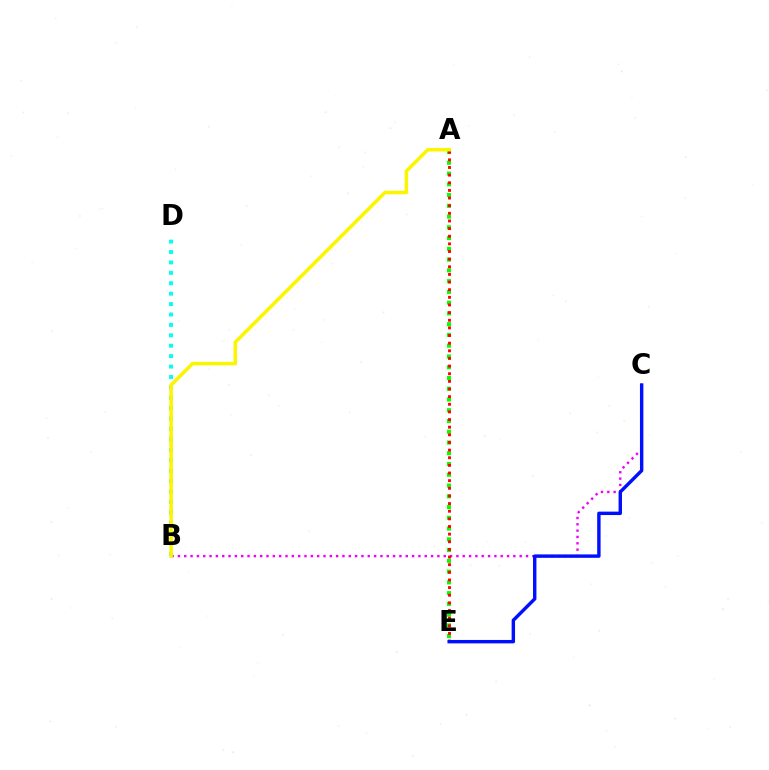{('B', 'D'): [{'color': '#00fff6', 'line_style': 'dotted', 'thickness': 2.83}], ('B', 'C'): [{'color': '#ee00ff', 'line_style': 'dotted', 'thickness': 1.72}], ('A', 'E'): [{'color': '#08ff00', 'line_style': 'dotted', 'thickness': 2.92}, {'color': '#ff0000', 'line_style': 'dotted', 'thickness': 2.08}], ('C', 'E'): [{'color': '#0010ff', 'line_style': 'solid', 'thickness': 2.46}], ('A', 'B'): [{'color': '#fcf500', 'line_style': 'solid', 'thickness': 2.54}]}